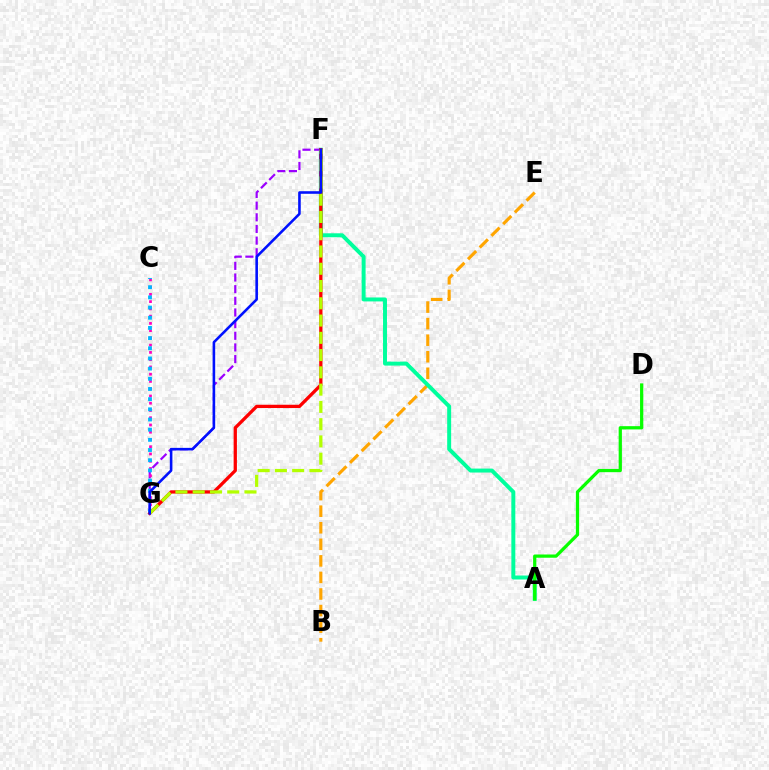{('B', 'E'): [{'color': '#ffa500', 'line_style': 'dashed', 'thickness': 2.25}], ('A', 'F'): [{'color': '#00ff9d', 'line_style': 'solid', 'thickness': 2.85}], ('F', 'G'): [{'color': '#9b00ff', 'line_style': 'dashed', 'thickness': 1.58}, {'color': '#ff0000', 'line_style': 'solid', 'thickness': 2.36}, {'color': '#b3ff00', 'line_style': 'dashed', 'thickness': 2.35}, {'color': '#0010ff', 'line_style': 'solid', 'thickness': 1.86}], ('C', 'G'): [{'color': '#ff00bd', 'line_style': 'dotted', 'thickness': 1.97}, {'color': '#00b5ff', 'line_style': 'dotted', 'thickness': 2.76}], ('A', 'D'): [{'color': '#08ff00', 'line_style': 'solid', 'thickness': 2.33}]}